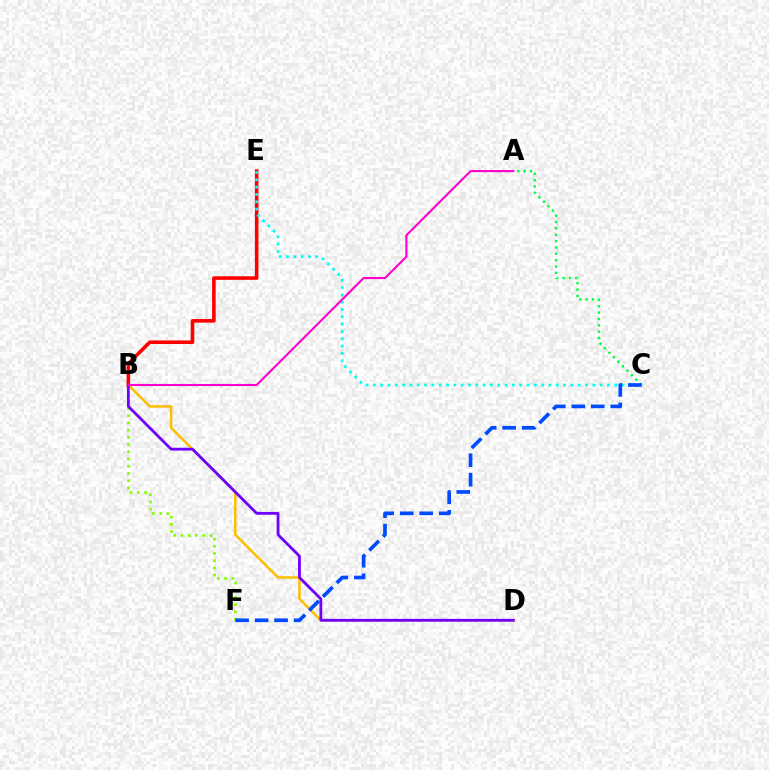{('B', 'E'): [{'color': '#ff0000', 'line_style': 'solid', 'thickness': 2.58}], ('B', 'F'): [{'color': '#84ff00', 'line_style': 'dotted', 'thickness': 1.96}], ('A', 'C'): [{'color': '#00ff39', 'line_style': 'dotted', 'thickness': 1.73}], ('B', 'D'): [{'color': '#ffbd00', 'line_style': 'solid', 'thickness': 1.79}, {'color': '#7200ff', 'line_style': 'solid', 'thickness': 2.02}], ('C', 'E'): [{'color': '#00fff6', 'line_style': 'dotted', 'thickness': 1.99}], ('A', 'B'): [{'color': '#ff00cf', 'line_style': 'solid', 'thickness': 1.51}], ('C', 'F'): [{'color': '#004bff', 'line_style': 'dashed', 'thickness': 2.65}]}